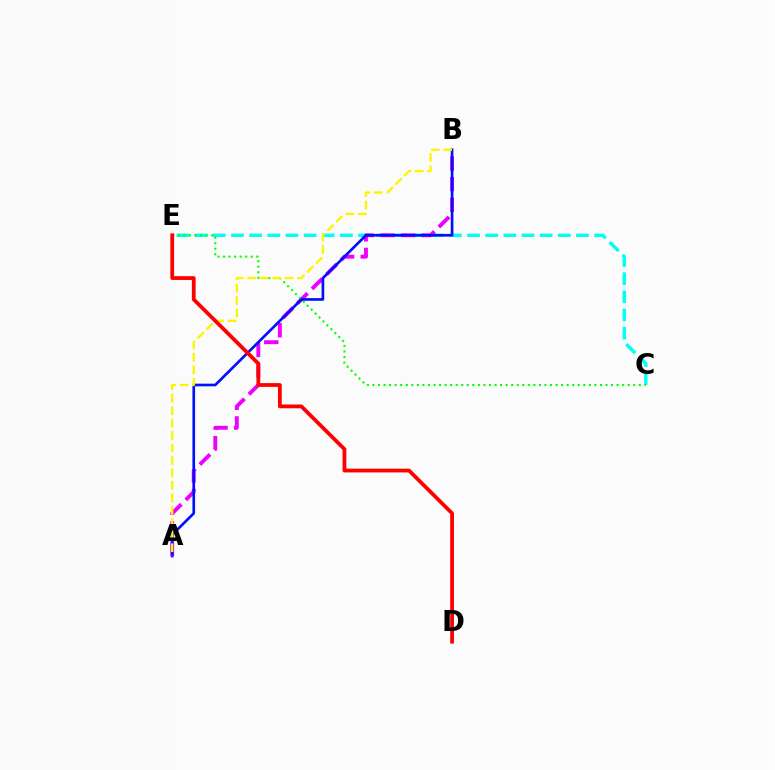{('C', 'E'): [{'color': '#00fff6', 'line_style': 'dashed', 'thickness': 2.47}, {'color': '#08ff00', 'line_style': 'dotted', 'thickness': 1.51}], ('A', 'B'): [{'color': '#ee00ff', 'line_style': 'dashed', 'thickness': 2.8}, {'color': '#0010ff', 'line_style': 'solid', 'thickness': 1.92}, {'color': '#fcf500', 'line_style': 'dashed', 'thickness': 1.69}], ('D', 'E'): [{'color': '#ff0000', 'line_style': 'solid', 'thickness': 2.72}]}